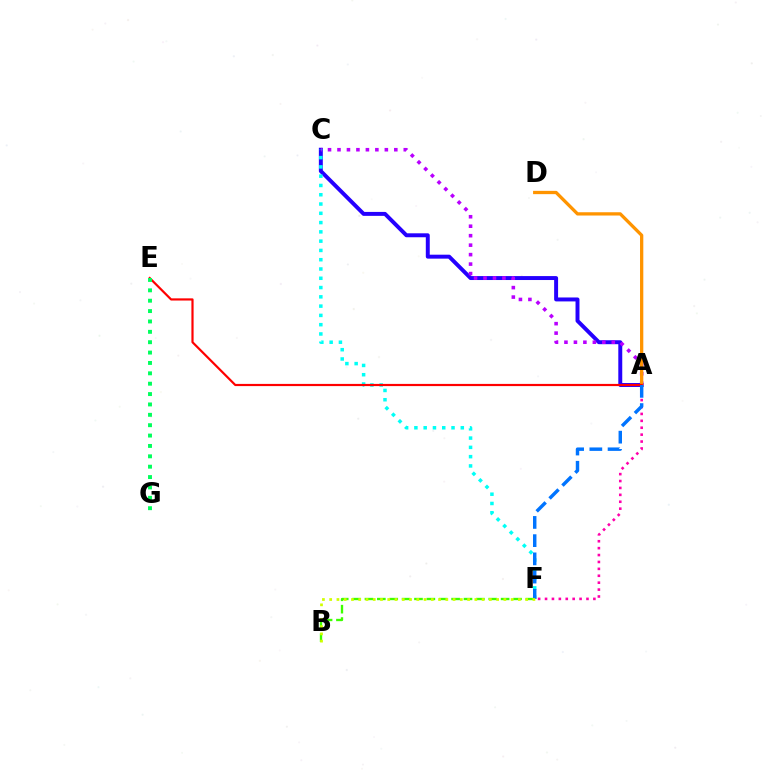{('A', 'F'): [{'color': '#ff00ac', 'line_style': 'dotted', 'thickness': 1.88}, {'color': '#0074ff', 'line_style': 'dashed', 'thickness': 2.48}], ('A', 'C'): [{'color': '#2500ff', 'line_style': 'solid', 'thickness': 2.84}, {'color': '#b900ff', 'line_style': 'dotted', 'thickness': 2.57}], ('C', 'F'): [{'color': '#00fff6', 'line_style': 'dotted', 'thickness': 2.52}], ('A', 'D'): [{'color': '#ff9400', 'line_style': 'solid', 'thickness': 2.37}], ('A', 'E'): [{'color': '#ff0000', 'line_style': 'solid', 'thickness': 1.58}], ('B', 'F'): [{'color': '#3dff00', 'line_style': 'dashed', 'thickness': 1.68}, {'color': '#d1ff00', 'line_style': 'dotted', 'thickness': 1.97}], ('E', 'G'): [{'color': '#00ff5c', 'line_style': 'dotted', 'thickness': 2.82}]}